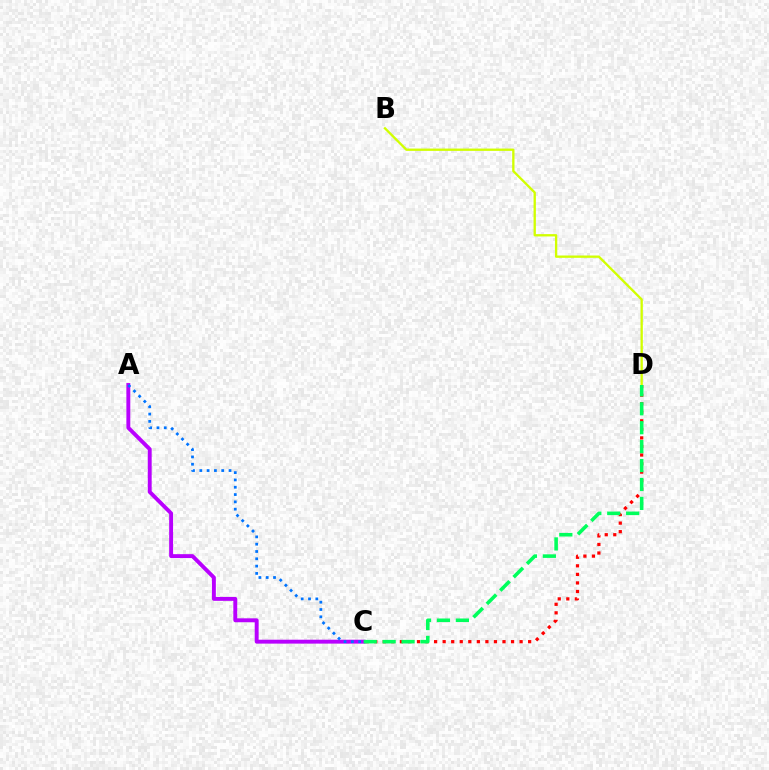{('C', 'D'): [{'color': '#ff0000', 'line_style': 'dotted', 'thickness': 2.32}, {'color': '#00ff5c', 'line_style': 'dashed', 'thickness': 2.57}], ('A', 'C'): [{'color': '#b900ff', 'line_style': 'solid', 'thickness': 2.81}, {'color': '#0074ff', 'line_style': 'dotted', 'thickness': 1.99}], ('B', 'D'): [{'color': '#d1ff00', 'line_style': 'solid', 'thickness': 1.67}]}